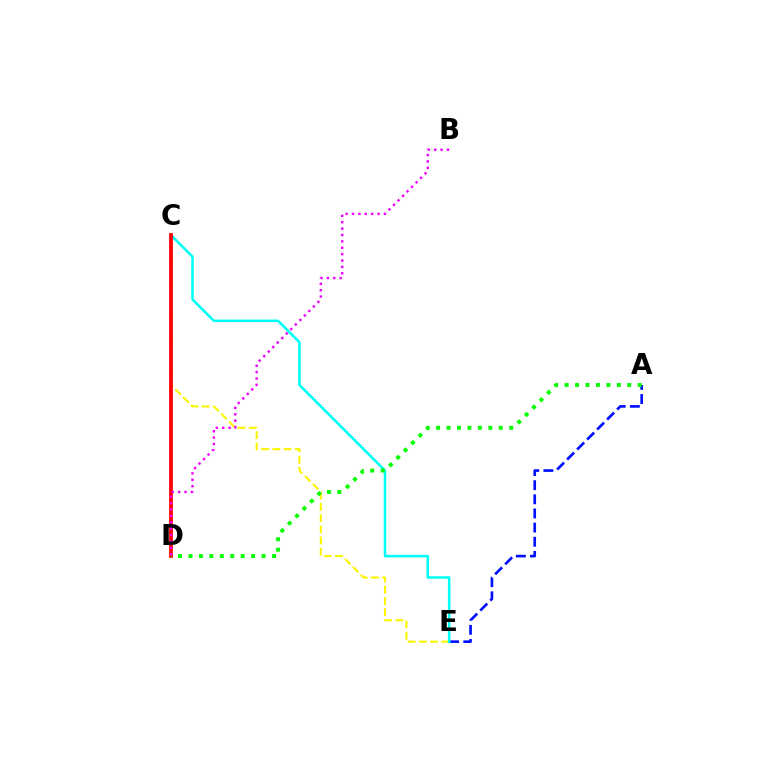{('C', 'E'): [{'color': '#fcf500', 'line_style': 'dashed', 'thickness': 1.52}, {'color': '#00fff6', 'line_style': 'solid', 'thickness': 1.83}], ('A', 'E'): [{'color': '#0010ff', 'line_style': 'dashed', 'thickness': 1.92}], ('C', 'D'): [{'color': '#ff0000', 'line_style': 'solid', 'thickness': 2.73}], ('A', 'D'): [{'color': '#08ff00', 'line_style': 'dotted', 'thickness': 2.84}], ('B', 'D'): [{'color': '#ee00ff', 'line_style': 'dotted', 'thickness': 1.73}]}